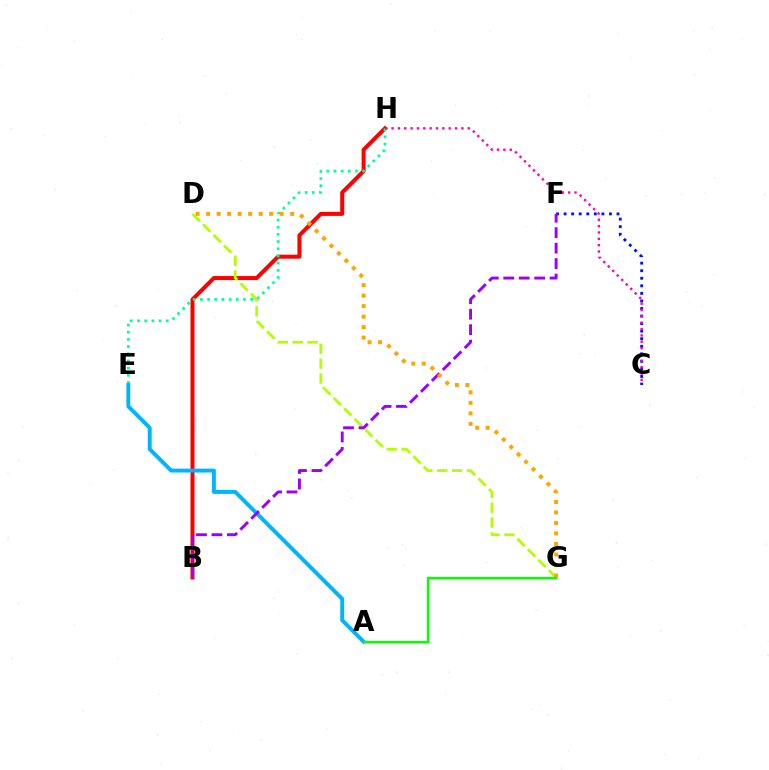{('B', 'H'): [{'color': '#ff0000', 'line_style': 'solid', 'thickness': 2.89}], ('E', 'H'): [{'color': '#00ff9d', 'line_style': 'dotted', 'thickness': 1.95}], ('A', 'E'): [{'color': '#00b5ff', 'line_style': 'solid', 'thickness': 2.82}], ('C', 'F'): [{'color': '#0010ff', 'line_style': 'dotted', 'thickness': 2.05}], ('D', 'G'): [{'color': '#b3ff00', 'line_style': 'dashed', 'thickness': 2.02}, {'color': '#ffa500', 'line_style': 'dotted', 'thickness': 2.85}], ('B', 'F'): [{'color': '#9b00ff', 'line_style': 'dashed', 'thickness': 2.1}], ('C', 'H'): [{'color': '#ff00bd', 'line_style': 'dotted', 'thickness': 1.73}], ('A', 'G'): [{'color': '#08ff00', 'line_style': 'solid', 'thickness': 1.77}]}